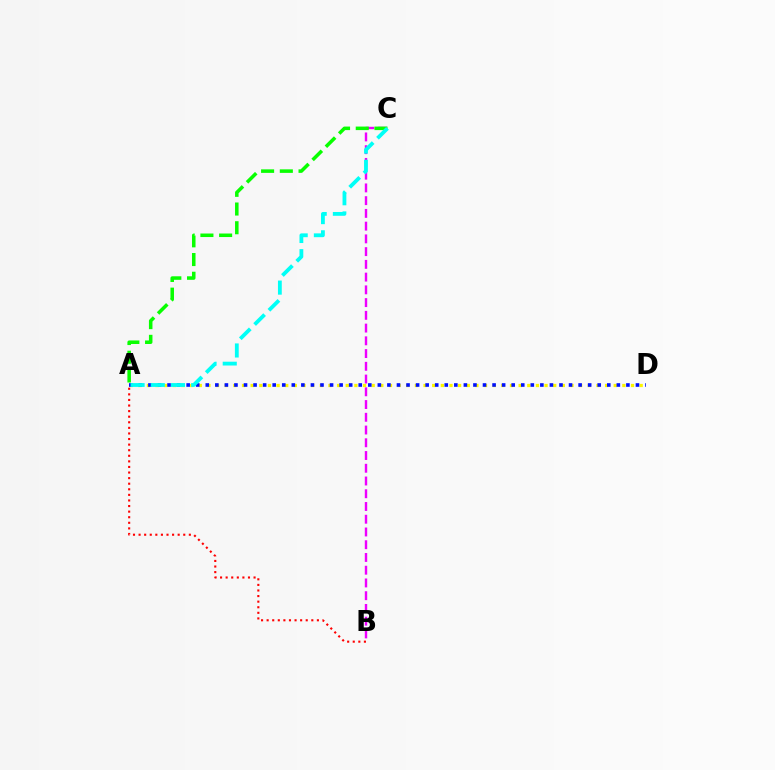{('B', 'C'): [{'color': '#ee00ff', 'line_style': 'dashed', 'thickness': 1.73}], ('A', 'B'): [{'color': '#ff0000', 'line_style': 'dotted', 'thickness': 1.52}], ('A', 'D'): [{'color': '#fcf500', 'line_style': 'dotted', 'thickness': 2.35}, {'color': '#0010ff', 'line_style': 'dotted', 'thickness': 2.6}], ('A', 'C'): [{'color': '#08ff00', 'line_style': 'dashed', 'thickness': 2.54}, {'color': '#00fff6', 'line_style': 'dashed', 'thickness': 2.74}]}